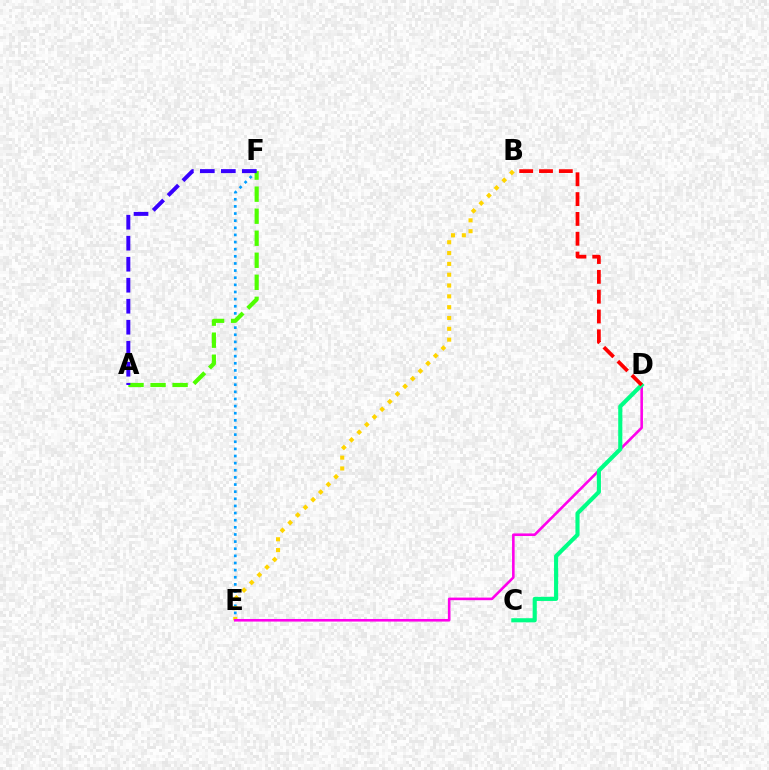{('E', 'F'): [{'color': '#009eff', 'line_style': 'dotted', 'thickness': 1.94}], ('A', 'F'): [{'color': '#4fff00', 'line_style': 'dashed', 'thickness': 2.99}, {'color': '#3700ff', 'line_style': 'dashed', 'thickness': 2.85}], ('B', 'E'): [{'color': '#ffd500', 'line_style': 'dotted', 'thickness': 2.94}], ('D', 'E'): [{'color': '#ff00ed', 'line_style': 'solid', 'thickness': 1.86}], ('C', 'D'): [{'color': '#00ff86', 'line_style': 'solid', 'thickness': 2.97}], ('B', 'D'): [{'color': '#ff0000', 'line_style': 'dashed', 'thickness': 2.69}]}